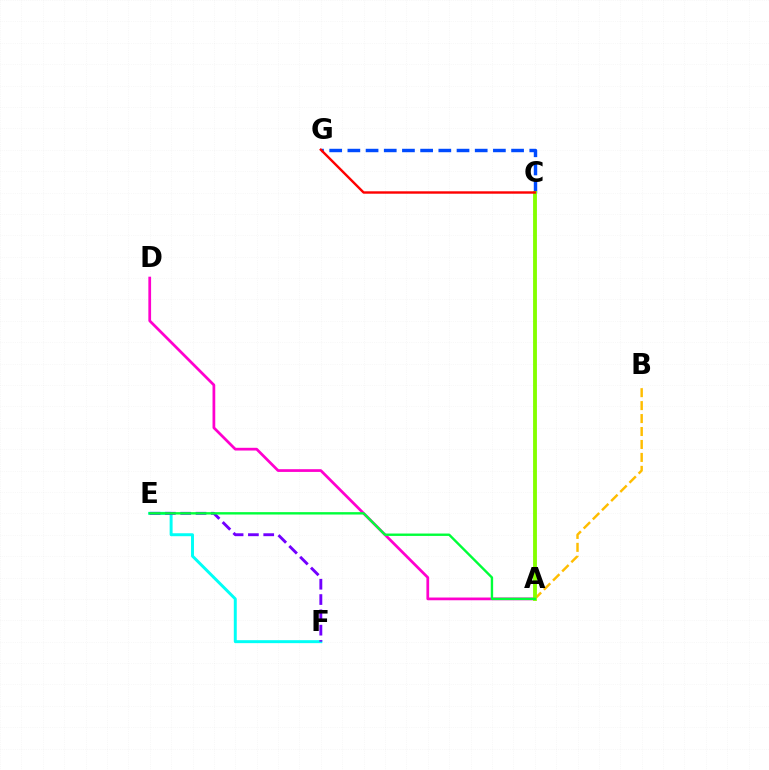{('A', 'D'): [{'color': '#ff00cf', 'line_style': 'solid', 'thickness': 1.97}], ('C', 'G'): [{'color': '#004bff', 'line_style': 'dashed', 'thickness': 2.47}, {'color': '#ff0000', 'line_style': 'solid', 'thickness': 1.73}], ('A', 'B'): [{'color': '#ffbd00', 'line_style': 'dashed', 'thickness': 1.76}], ('E', 'F'): [{'color': '#00fff6', 'line_style': 'solid', 'thickness': 2.13}, {'color': '#7200ff', 'line_style': 'dashed', 'thickness': 2.08}], ('A', 'C'): [{'color': '#84ff00', 'line_style': 'solid', 'thickness': 2.77}], ('A', 'E'): [{'color': '#00ff39', 'line_style': 'solid', 'thickness': 1.72}]}